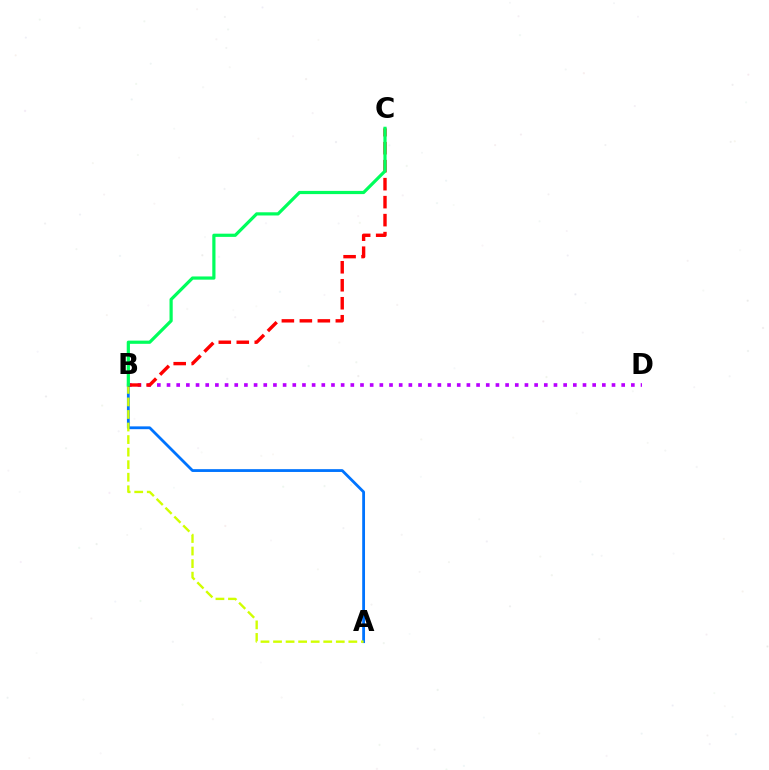{('A', 'B'): [{'color': '#0074ff', 'line_style': 'solid', 'thickness': 2.02}, {'color': '#d1ff00', 'line_style': 'dashed', 'thickness': 1.7}], ('B', 'D'): [{'color': '#b900ff', 'line_style': 'dotted', 'thickness': 2.63}], ('B', 'C'): [{'color': '#ff0000', 'line_style': 'dashed', 'thickness': 2.44}, {'color': '#00ff5c', 'line_style': 'solid', 'thickness': 2.31}]}